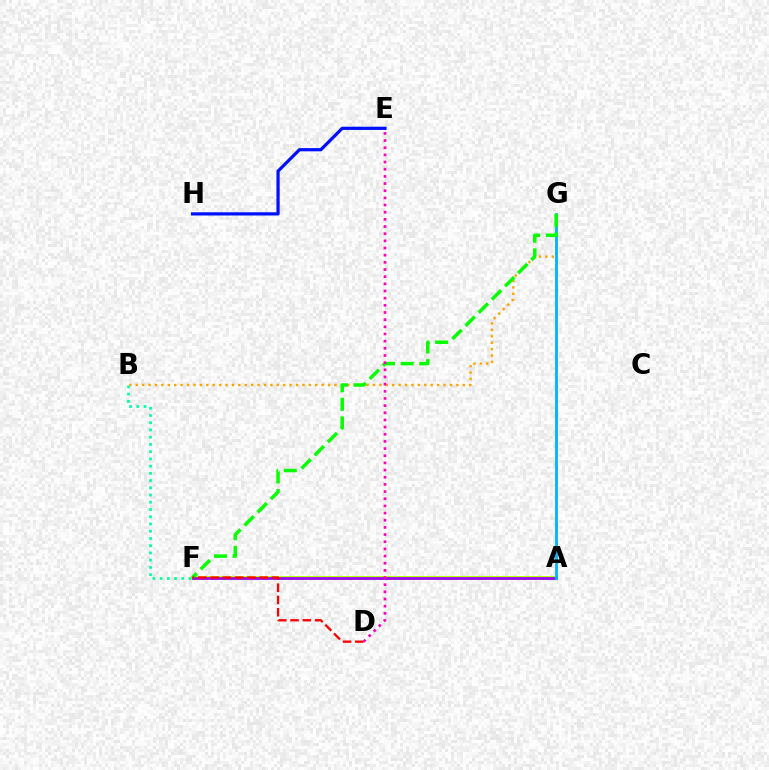{('A', 'F'): [{'color': '#b3ff00', 'line_style': 'solid', 'thickness': 2.78}, {'color': '#9b00ff', 'line_style': 'solid', 'thickness': 1.96}], ('B', 'G'): [{'color': '#ffa500', 'line_style': 'dotted', 'thickness': 1.74}], ('A', 'G'): [{'color': '#00b5ff', 'line_style': 'solid', 'thickness': 2.03}], ('F', 'G'): [{'color': '#08ff00', 'line_style': 'dashed', 'thickness': 2.53}], ('D', 'F'): [{'color': '#ff0000', 'line_style': 'dashed', 'thickness': 1.67}], ('E', 'H'): [{'color': '#0010ff', 'line_style': 'solid', 'thickness': 2.31}], ('B', 'F'): [{'color': '#00ff9d', 'line_style': 'dotted', 'thickness': 1.97}], ('D', 'E'): [{'color': '#ff00bd', 'line_style': 'dotted', 'thickness': 1.95}]}